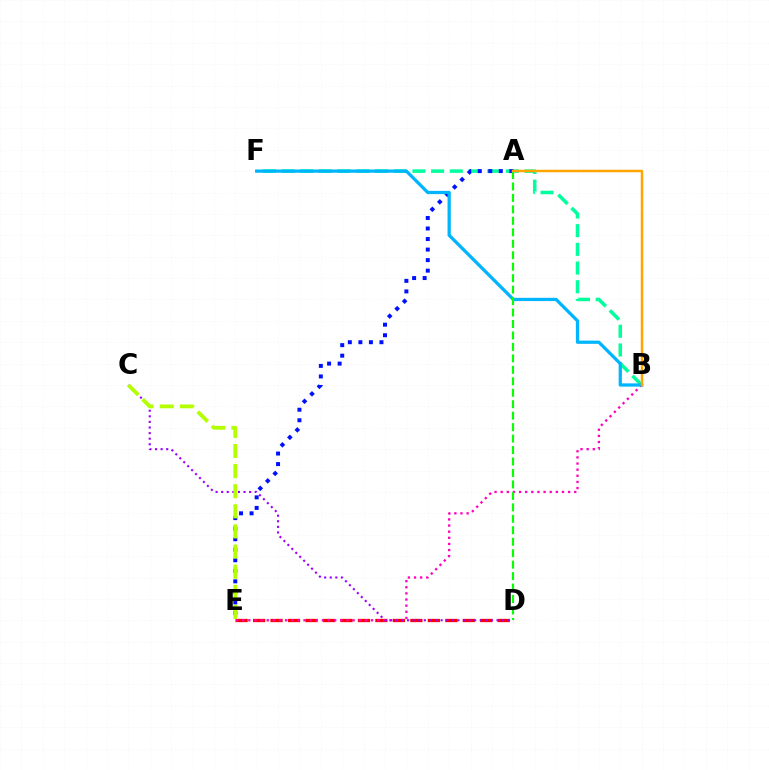{('D', 'E'): [{'color': '#ff0000', 'line_style': 'dashed', 'thickness': 2.37}], ('B', 'E'): [{'color': '#ff00bd', 'line_style': 'dotted', 'thickness': 1.67}], ('B', 'F'): [{'color': '#00ff9d', 'line_style': 'dashed', 'thickness': 2.54}, {'color': '#00b5ff', 'line_style': 'solid', 'thickness': 2.34}], ('A', 'E'): [{'color': '#0010ff', 'line_style': 'dotted', 'thickness': 2.86}], ('C', 'D'): [{'color': '#9b00ff', 'line_style': 'dotted', 'thickness': 1.52}], ('C', 'E'): [{'color': '#b3ff00', 'line_style': 'dashed', 'thickness': 2.73}], ('A', 'D'): [{'color': '#08ff00', 'line_style': 'dashed', 'thickness': 1.56}], ('A', 'B'): [{'color': '#ffa500', 'line_style': 'solid', 'thickness': 1.78}]}